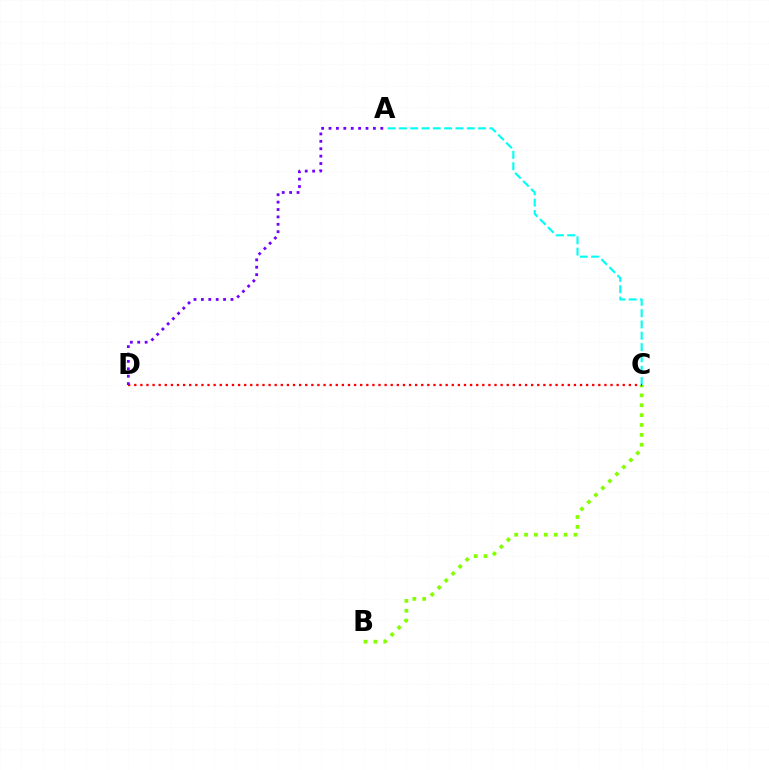{('A', 'C'): [{'color': '#00fff6', 'line_style': 'dashed', 'thickness': 1.54}], ('B', 'C'): [{'color': '#84ff00', 'line_style': 'dotted', 'thickness': 2.68}], ('C', 'D'): [{'color': '#ff0000', 'line_style': 'dotted', 'thickness': 1.66}], ('A', 'D'): [{'color': '#7200ff', 'line_style': 'dotted', 'thickness': 2.01}]}